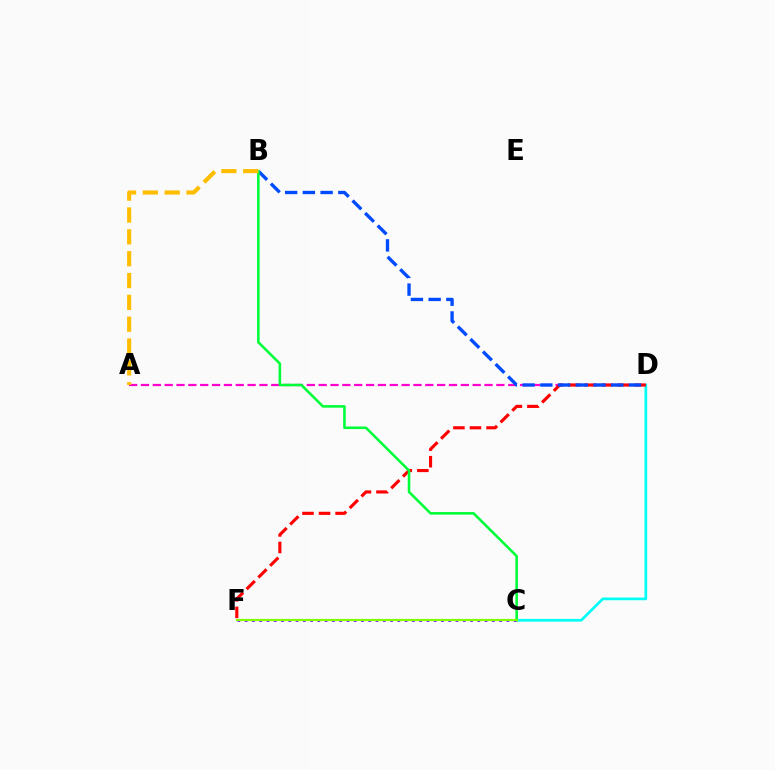{('A', 'D'): [{'color': '#ff00cf', 'line_style': 'dashed', 'thickness': 1.61}], ('C', 'D'): [{'color': '#00fff6', 'line_style': 'solid', 'thickness': 1.94}], ('D', 'F'): [{'color': '#ff0000', 'line_style': 'dashed', 'thickness': 2.25}], ('B', 'D'): [{'color': '#004bff', 'line_style': 'dashed', 'thickness': 2.41}], ('B', 'C'): [{'color': '#00ff39', 'line_style': 'solid', 'thickness': 1.85}], ('C', 'F'): [{'color': '#7200ff', 'line_style': 'dotted', 'thickness': 1.98}, {'color': '#84ff00', 'line_style': 'solid', 'thickness': 1.59}], ('A', 'B'): [{'color': '#ffbd00', 'line_style': 'dashed', 'thickness': 2.97}]}